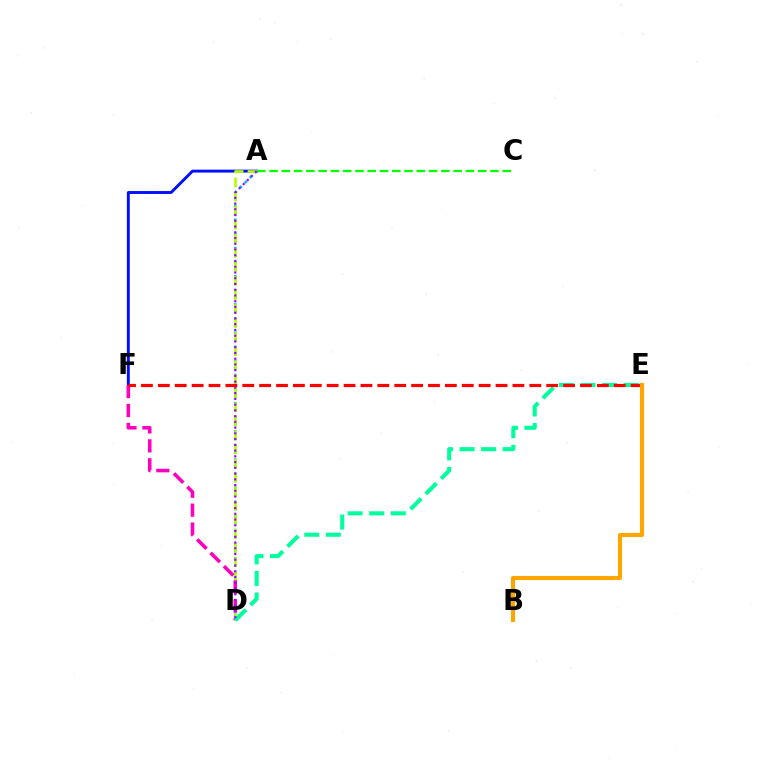{('A', 'D'): [{'color': '#00b5ff', 'line_style': 'dotted', 'thickness': 1.92}, {'color': '#b3ff00', 'line_style': 'dashed', 'thickness': 1.91}, {'color': '#9b00ff', 'line_style': 'dotted', 'thickness': 1.56}], ('A', 'F'): [{'color': '#0010ff', 'line_style': 'solid', 'thickness': 2.1}], ('D', 'F'): [{'color': '#ff00bd', 'line_style': 'dashed', 'thickness': 2.57}], ('A', 'C'): [{'color': '#08ff00', 'line_style': 'dashed', 'thickness': 1.67}], ('D', 'E'): [{'color': '#00ff9d', 'line_style': 'dashed', 'thickness': 2.93}], ('E', 'F'): [{'color': '#ff0000', 'line_style': 'dashed', 'thickness': 2.29}], ('B', 'E'): [{'color': '#ffa500', 'line_style': 'solid', 'thickness': 2.96}]}